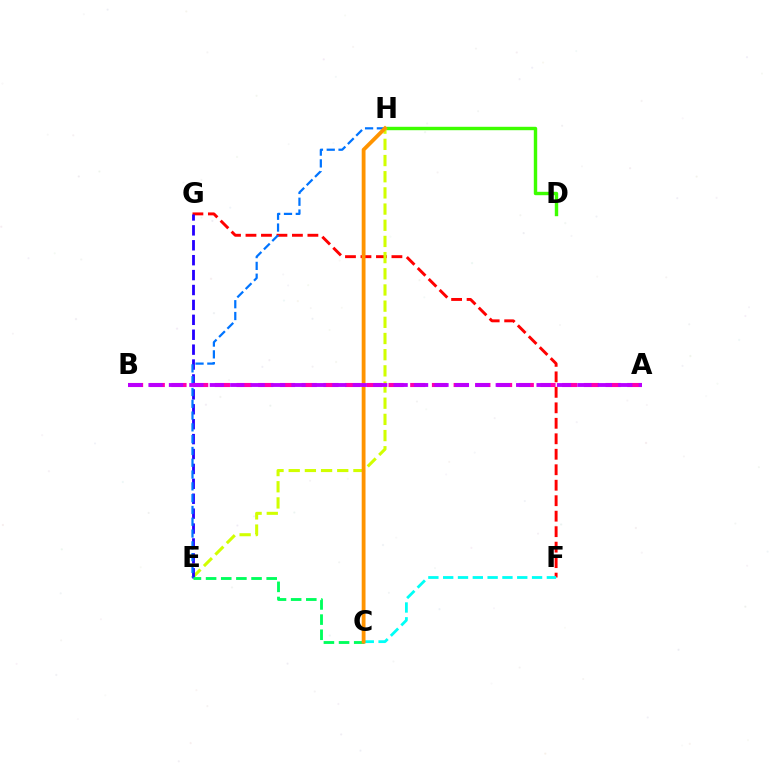{('D', 'H'): [{'color': '#3dff00', 'line_style': 'solid', 'thickness': 2.45}], ('F', 'G'): [{'color': '#ff0000', 'line_style': 'dashed', 'thickness': 2.1}], ('E', 'H'): [{'color': '#d1ff00', 'line_style': 'dashed', 'thickness': 2.2}, {'color': '#0074ff', 'line_style': 'dashed', 'thickness': 1.6}], ('E', 'G'): [{'color': '#2500ff', 'line_style': 'dashed', 'thickness': 2.03}], ('C', 'F'): [{'color': '#00fff6', 'line_style': 'dashed', 'thickness': 2.01}], ('A', 'B'): [{'color': '#ff00ac', 'line_style': 'dashed', 'thickness': 2.95}, {'color': '#b900ff', 'line_style': 'dashed', 'thickness': 2.77}], ('C', 'E'): [{'color': '#00ff5c', 'line_style': 'dashed', 'thickness': 2.06}], ('C', 'H'): [{'color': '#ff9400', 'line_style': 'solid', 'thickness': 2.75}]}